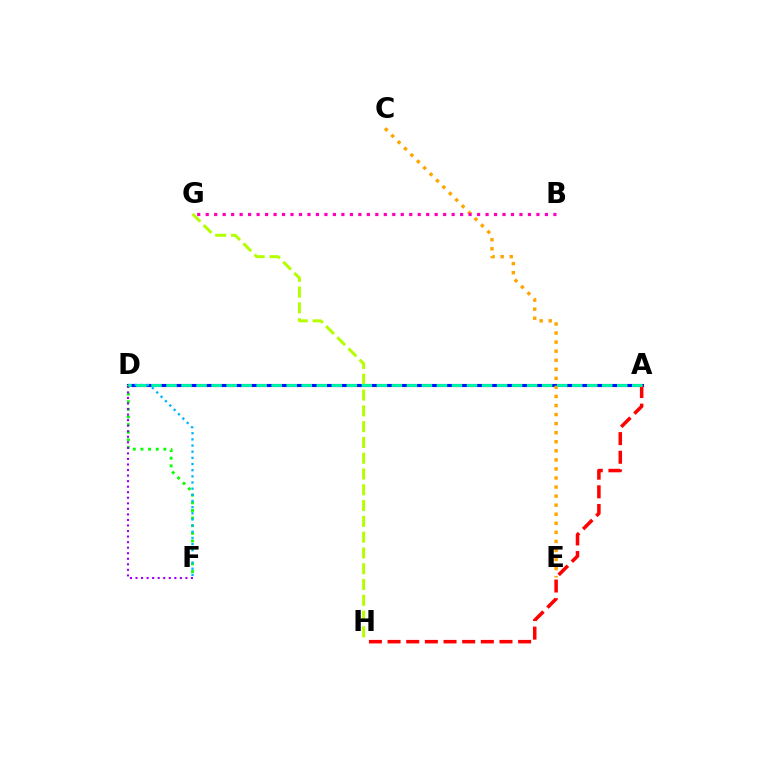{('A', 'D'): [{'color': '#0010ff', 'line_style': 'solid', 'thickness': 2.24}, {'color': '#00ff9d', 'line_style': 'dashed', 'thickness': 2.04}], ('A', 'H'): [{'color': '#ff0000', 'line_style': 'dashed', 'thickness': 2.53}], ('D', 'F'): [{'color': '#08ff00', 'line_style': 'dotted', 'thickness': 2.07}, {'color': '#00b5ff', 'line_style': 'dotted', 'thickness': 1.67}, {'color': '#9b00ff', 'line_style': 'dotted', 'thickness': 1.51}], ('G', 'H'): [{'color': '#b3ff00', 'line_style': 'dashed', 'thickness': 2.14}], ('C', 'E'): [{'color': '#ffa500', 'line_style': 'dotted', 'thickness': 2.46}], ('B', 'G'): [{'color': '#ff00bd', 'line_style': 'dotted', 'thickness': 2.3}]}